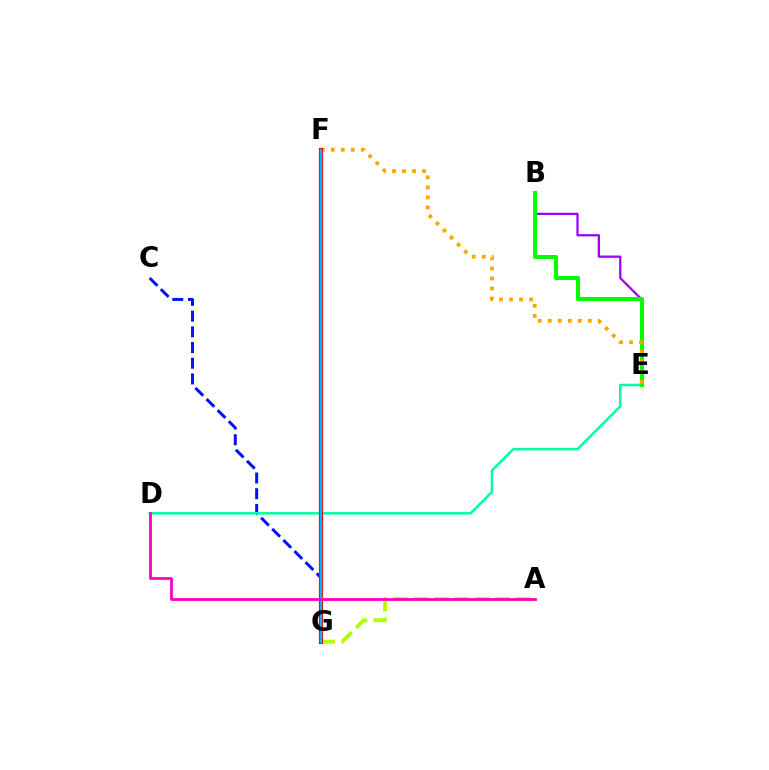{('C', 'G'): [{'color': '#0010ff', 'line_style': 'dashed', 'thickness': 2.13}], ('D', 'E'): [{'color': '#00ff9d', 'line_style': 'solid', 'thickness': 1.81}], ('B', 'E'): [{'color': '#9b00ff', 'line_style': 'solid', 'thickness': 1.63}, {'color': '#08ff00', 'line_style': 'solid', 'thickness': 2.9}], ('A', 'G'): [{'color': '#b3ff00', 'line_style': 'dashed', 'thickness': 2.79}], ('E', 'F'): [{'color': '#ffa500', 'line_style': 'dotted', 'thickness': 2.72}], ('F', 'G'): [{'color': '#ff0000', 'line_style': 'solid', 'thickness': 2.99}, {'color': '#00b5ff', 'line_style': 'solid', 'thickness': 1.61}], ('A', 'D'): [{'color': '#ff00bd', 'line_style': 'solid', 'thickness': 2.0}]}